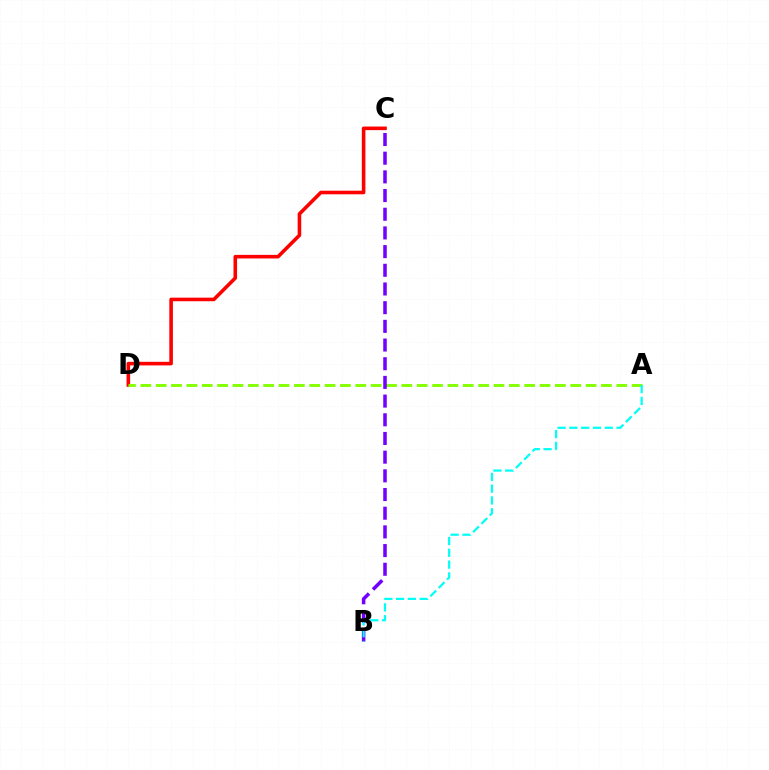{('C', 'D'): [{'color': '#ff0000', 'line_style': 'solid', 'thickness': 2.58}], ('A', 'D'): [{'color': '#84ff00', 'line_style': 'dashed', 'thickness': 2.09}], ('B', 'C'): [{'color': '#7200ff', 'line_style': 'dashed', 'thickness': 2.54}], ('A', 'B'): [{'color': '#00fff6', 'line_style': 'dashed', 'thickness': 1.6}]}